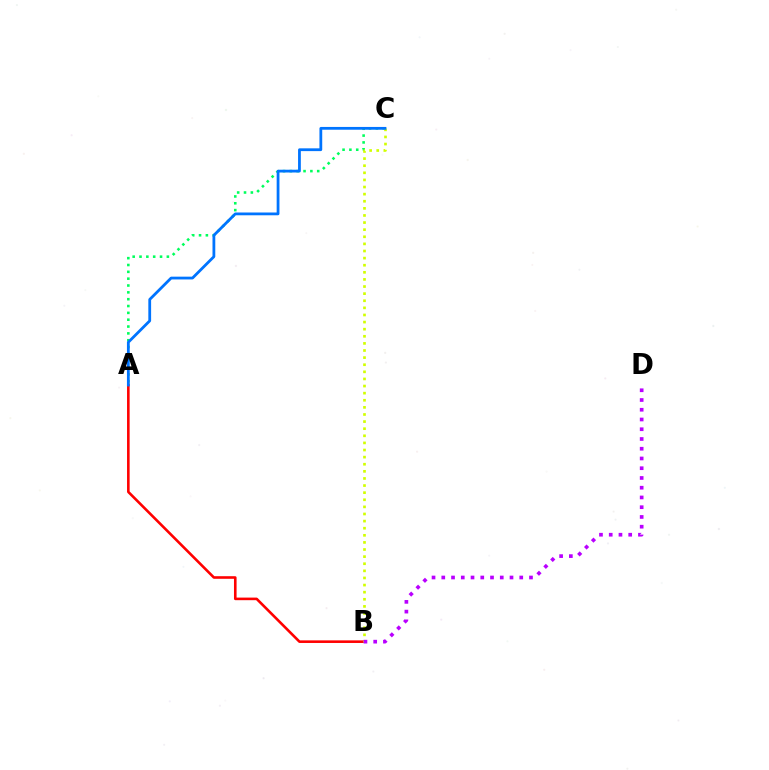{('A', 'C'): [{'color': '#00ff5c', 'line_style': 'dotted', 'thickness': 1.86}, {'color': '#0074ff', 'line_style': 'solid', 'thickness': 2.0}], ('A', 'B'): [{'color': '#ff0000', 'line_style': 'solid', 'thickness': 1.87}], ('B', 'C'): [{'color': '#d1ff00', 'line_style': 'dotted', 'thickness': 1.93}], ('B', 'D'): [{'color': '#b900ff', 'line_style': 'dotted', 'thickness': 2.65}]}